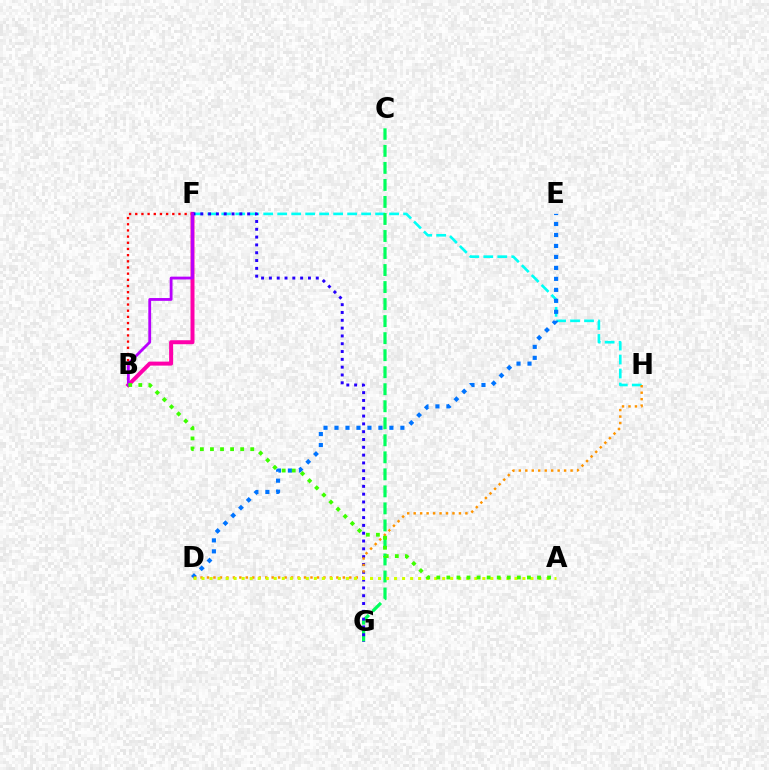{('B', 'F'): [{'color': '#ff00ac', 'line_style': 'solid', 'thickness': 2.88}, {'color': '#ff0000', 'line_style': 'dotted', 'thickness': 1.68}, {'color': '#b900ff', 'line_style': 'solid', 'thickness': 2.03}], ('F', 'H'): [{'color': '#00fff6', 'line_style': 'dashed', 'thickness': 1.9}], ('C', 'G'): [{'color': '#00ff5c', 'line_style': 'dashed', 'thickness': 2.31}], ('F', 'G'): [{'color': '#2500ff', 'line_style': 'dotted', 'thickness': 2.12}], ('D', 'E'): [{'color': '#0074ff', 'line_style': 'dotted', 'thickness': 2.98}], ('D', 'H'): [{'color': '#ff9400', 'line_style': 'dotted', 'thickness': 1.76}], ('A', 'D'): [{'color': '#d1ff00', 'line_style': 'dotted', 'thickness': 2.18}], ('A', 'B'): [{'color': '#3dff00', 'line_style': 'dotted', 'thickness': 2.74}]}